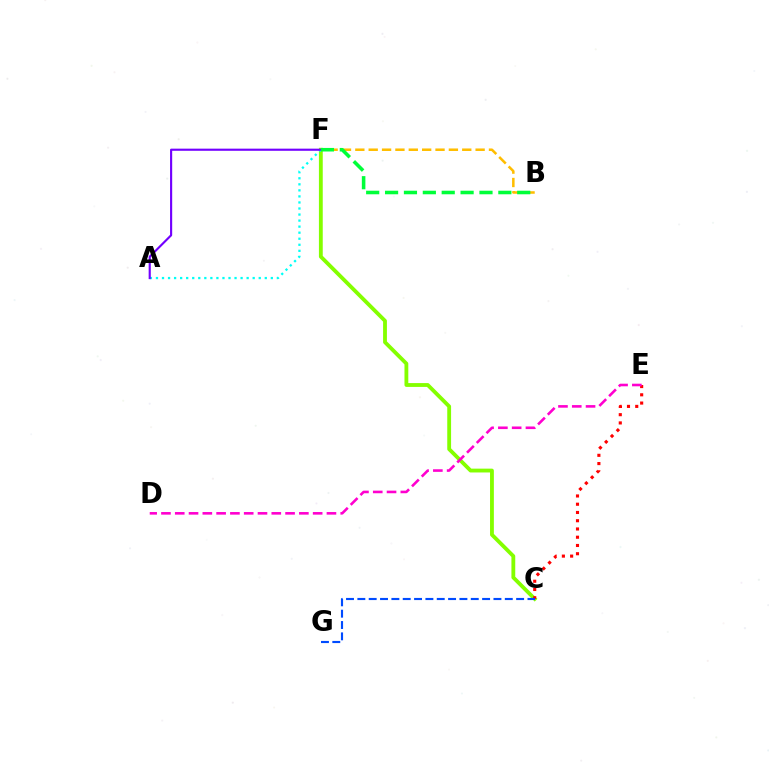{('B', 'F'): [{'color': '#ffbd00', 'line_style': 'dashed', 'thickness': 1.82}, {'color': '#00ff39', 'line_style': 'dashed', 'thickness': 2.56}], ('C', 'F'): [{'color': '#84ff00', 'line_style': 'solid', 'thickness': 2.76}], ('C', 'E'): [{'color': '#ff0000', 'line_style': 'dotted', 'thickness': 2.24}], ('C', 'G'): [{'color': '#004bff', 'line_style': 'dashed', 'thickness': 1.54}], ('A', 'F'): [{'color': '#00fff6', 'line_style': 'dotted', 'thickness': 1.64}, {'color': '#7200ff', 'line_style': 'solid', 'thickness': 1.54}], ('D', 'E'): [{'color': '#ff00cf', 'line_style': 'dashed', 'thickness': 1.87}]}